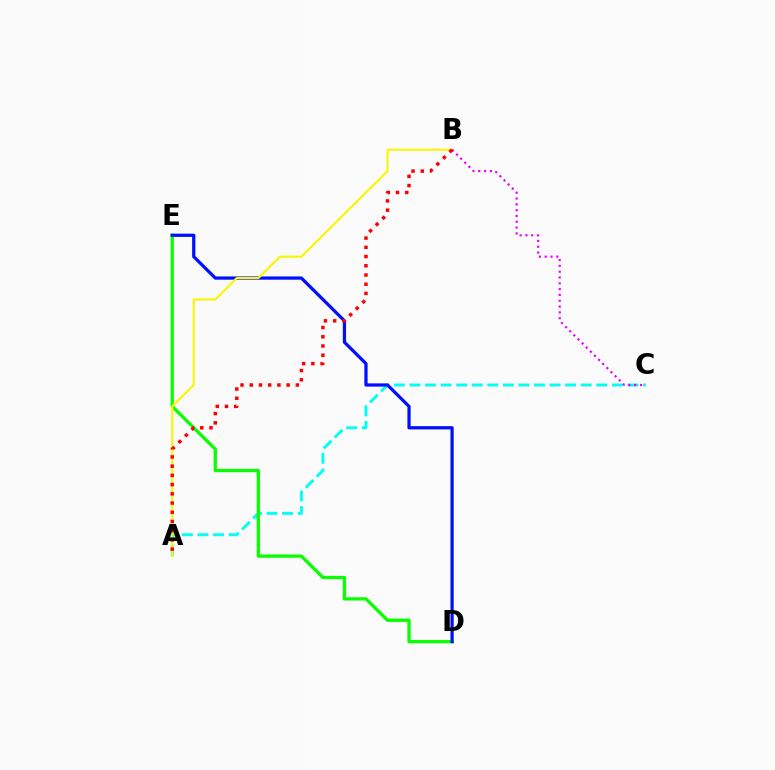{('A', 'C'): [{'color': '#00fff6', 'line_style': 'dashed', 'thickness': 2.12}], ('D', 'E'): [{'color': '#08ff00', 'line_style': 'solid', 'thickness': 2.36}, {'color': '#0010ff', 'line_style': 'solid', 'thickness': 2.33}], ('A', 'B'): [{'color': '#fcf500', 'line_style': 'solid', 'thickness': 1.51}, {'color': '#ff0000', 'line_style': 'dotted', 'thickness': 2.51}], ('B', 'C'): [{'color': '#ee00ff', 'line_style': 'dotted', 'thickness': 1.58}]}